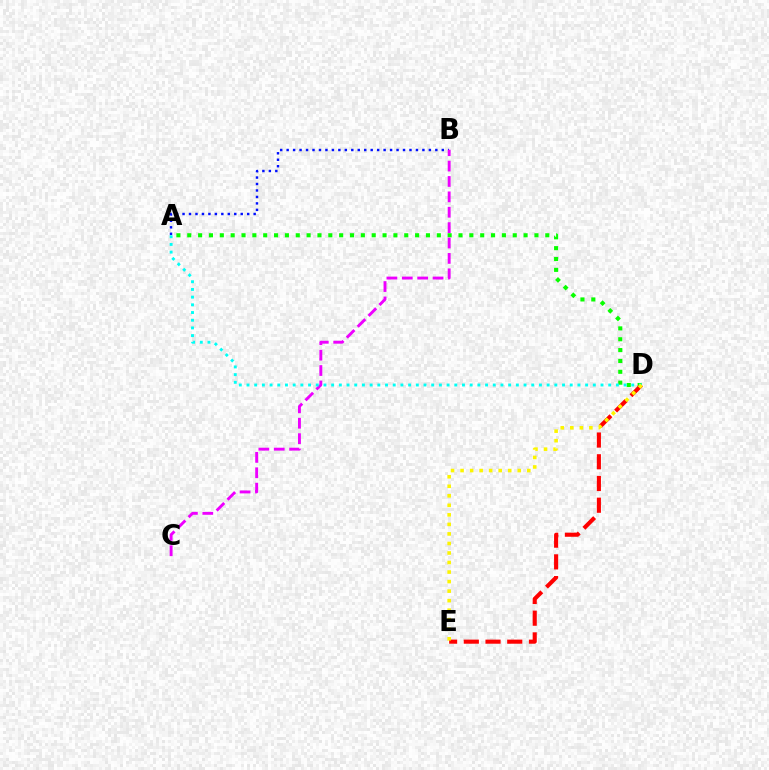{('A', 'D'): [{'color': '#08ff00', 'line_style': 'dotted', 'thickness': 2.95}, {'color': '#00fff6', 'line_style': 'dotted', 'thickness': 2.09}], ('A', 'B'): [{'color': '#0010ff', 'line_style': 'dotted', 'thickness': 1.76}], ('D', 'E'): [{'color': '#ff0000', 'line_style': 'dashed', 'thickness': 2.95}, {'color': '#fcf500', 'line_style': 'dotted', 'thickness': 2.59}], ('B', 'C'): [{'color': '#ee00ff', 'line_style': 'dashed', 'thickness': 2.09}]}